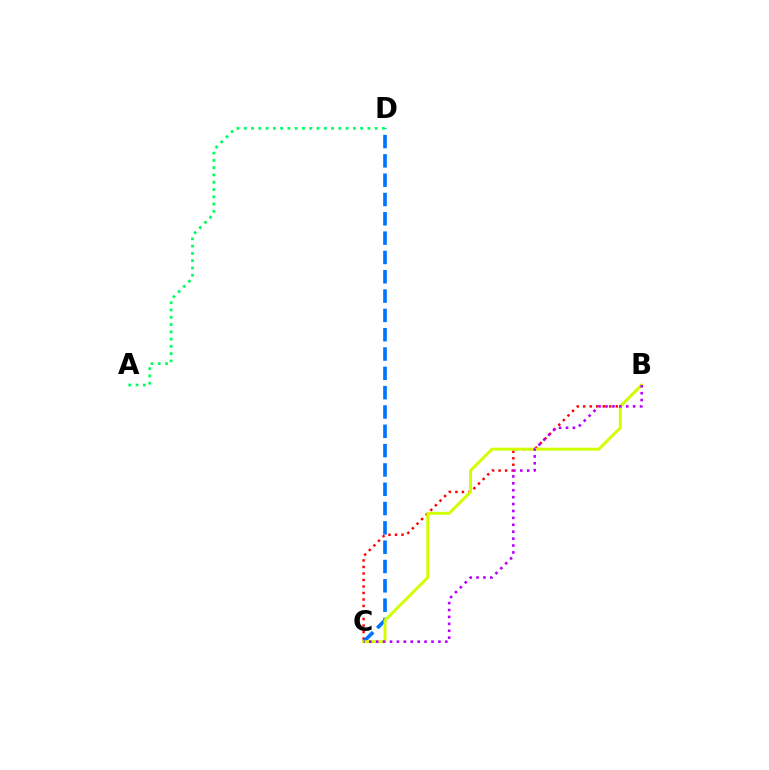{('B', 'C'): [{'color': '#ff0000', 'line_style': 'dotted', 'thickness': 1.77}, {'color': '#d1ff00', 'line_style': 'solid', 'thickness': 2.12}, {'color': '#b900ff', 'line_style': 'dotted', 'thickness': 1.88}], ('C', 'D'): [{'color': '#0074ff', 'line_style': 'dashed', 'thickness': 2.62}], ('A', 'D'): [{'color': '#00ff5c', 'line_style': 'dotted', 'thickness': 1.98}]}